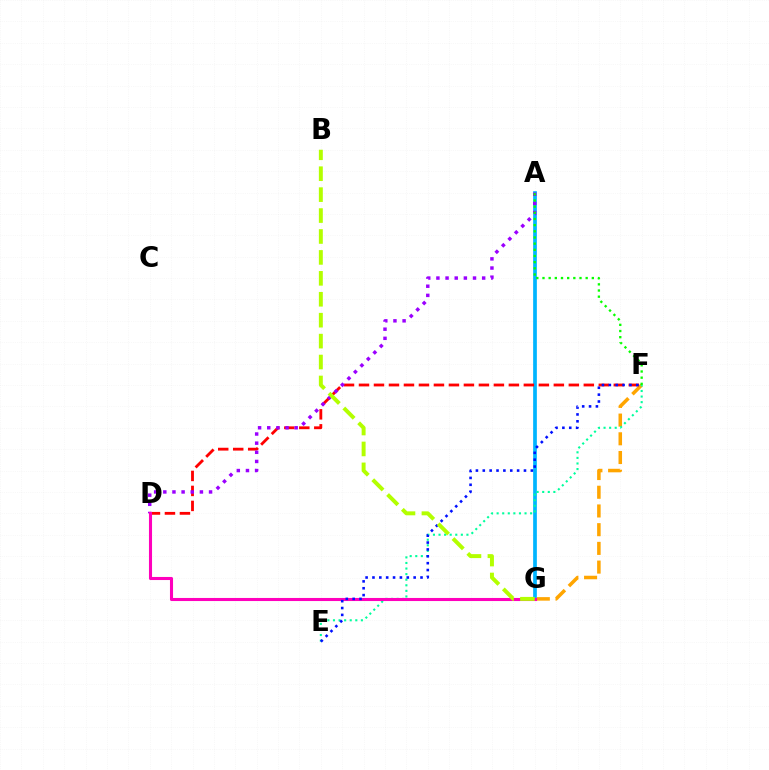{('A', 'G'): [{'color': '#00b5ff', 'line_style': 'solid', 'thickness': 2.67}], ('F', 'G'): [{'color': '#ffa500', 'line_style': 'dashed', 'thickness': 2.54}], ('D', 'F'): [{'color': '#ff0000', 'line_style': 'dashed', 'thickness': 2.04}], ('A', 'D'): [{'color': '#9b00ff', 'line_style': 'dotted', 'thickness': 2.49}], ('E', 'F'): [{'color': '#00ff9d', 'line_style': 'dotted', 'thickness': 1.52}, {'color': '#0010ff', 'line_style': 'dotted', 'thickness': 1.87}], ('D', 'G'): [{'color': '#ff00bd', 'line_style': 'solid', 'thickness': 2.22}], ('B', 'G'): [{'color': '#b3ff00', 'line_style': 'dashed', 'thickness': 2.84}], ('A', 'F'): [{'color': '#08ff00', 'line_style': 'dotted', 'thickness': 1.68}]}